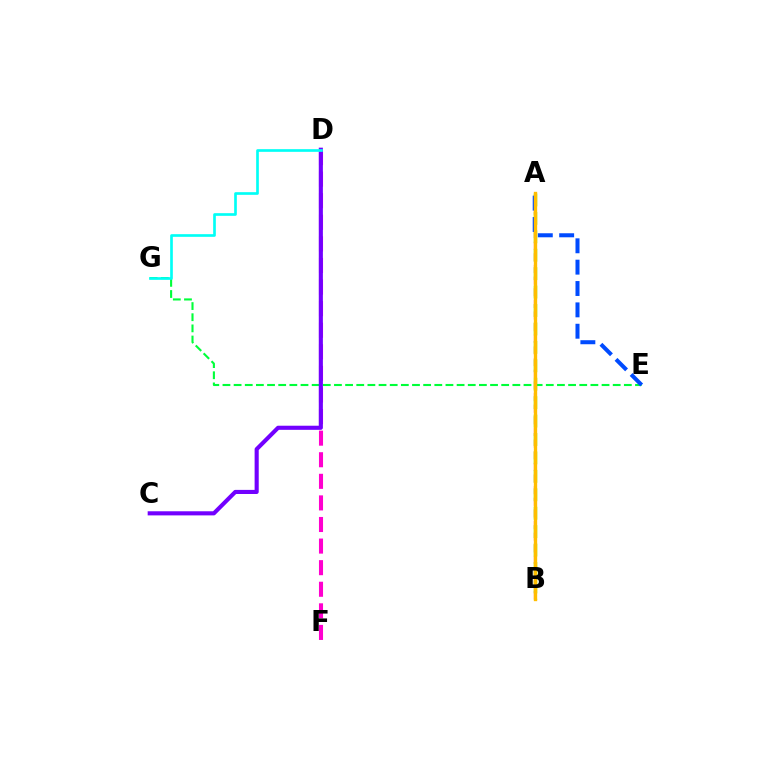{('D', 'F'): [{'color': '#ff00cf', 'line_style': 'dashed', 'thickness': 2.93}], ('A', 'B'): [{'color': '#84ff00', 'line_style': 'dashed', 'thickness': 2.5}, {'color': '#ff0000', 'line_style': 'dashed', 'thickness': 1.58}, {'color': '#ffbd00', 'line_style': 'solid', 'thickness': 2.42}], ('E', 'G'): [{'color': '#00ff39', 'line_style': 'dashed', 'thickness': 1.51}], ('A', 'E'): [{'color': '#004bff', 'line_style': 'dashed', 'thickness': 2.9}], ('C', 'D'): [{'color': '#7200ff', 'line_style': 'solid', 'thickness': 2.96}], ('D', 'G'): [{'color': '#00fff6', 'line_style': 'solid', 'thickness': 1.92}]}